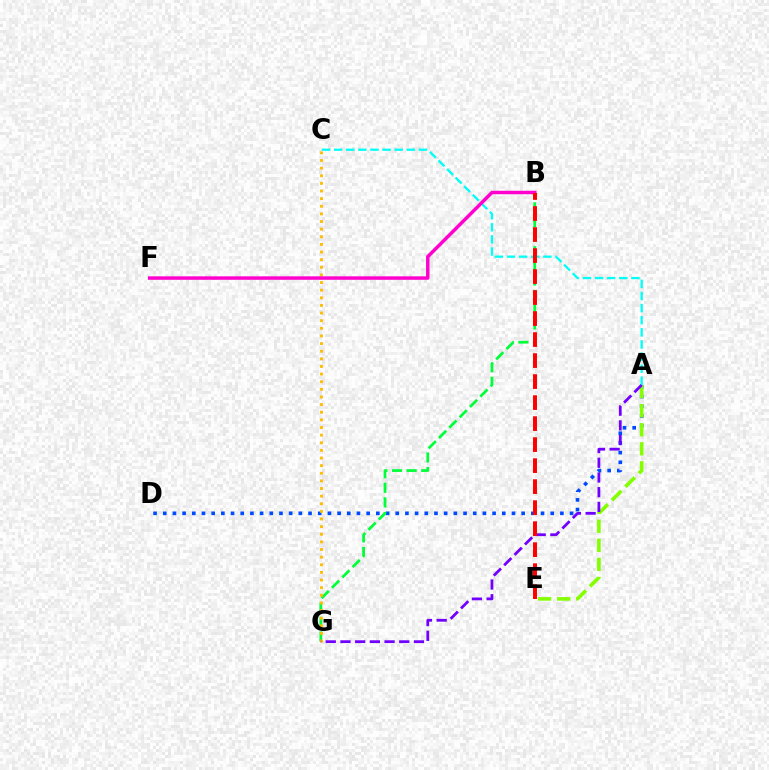{('A', 'D'): [{'color': '#004bff', 'line_style': 'dotted', 'thickness': 2.63}], ('A', 'E'): [{'color': '#84ff00', 'line_style': 'dashed', 'thickness': 2.59}], ('B', 'G'): [{'color': '#00ff39', 'line_style': 'dashed', 'thickness': 1.99}], ('C', 'G'): [{'color': '#ffbd00', 'line_style': 'dotted', 'thickness': 2.07}], ('A', 'C'): [{'color': '#00fff6', 'line_style': 'dashed', 'thickness': 1.65}], ('A', 'G'): [{'color': '#7200ff', 'line_style': 'dashed', 'thickness': 2.0}], ('B', 'F'): [{'color': '#ff00cf', 'line_style': 'solid', 'thickness': 2.5}], ('B', 'E'): [{'color': '#ff0000', 'line_style': 'dashed', 'thickness': 2.85}]}